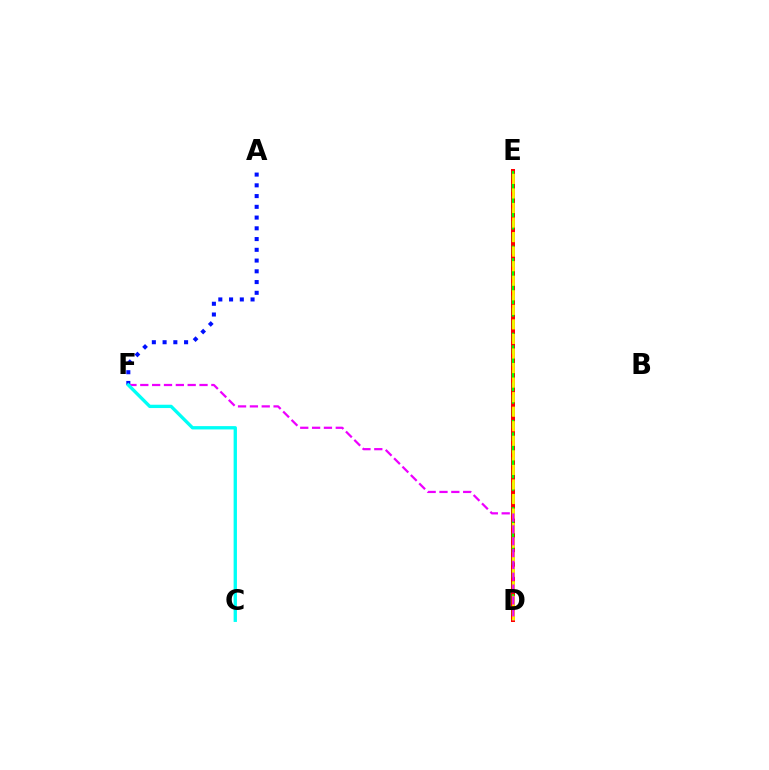{('D', 'E'): [{'color': '#ff0000', 'line_style': 'solid', 'thickness': 2.88}, {'color': '#08ff00', 'line_style': 'dashed', 'thickness': 1.69}, {'color': '#fcf500', 'line_style': 'dashed', 'thickness': 1.98}], ('A', 'F'): [{'color': '#0010ff', 'line_style': 'dotted', 'thickness': 2.92}], ('D', 'F'): [{'color': '#ee00ff', 'line_style': 'dashed', 'thickness': 1.61}], ('C', 'F'): [{'color': '#00fff6', 'line_style': 'solid', 'thickness': 2.4}]}